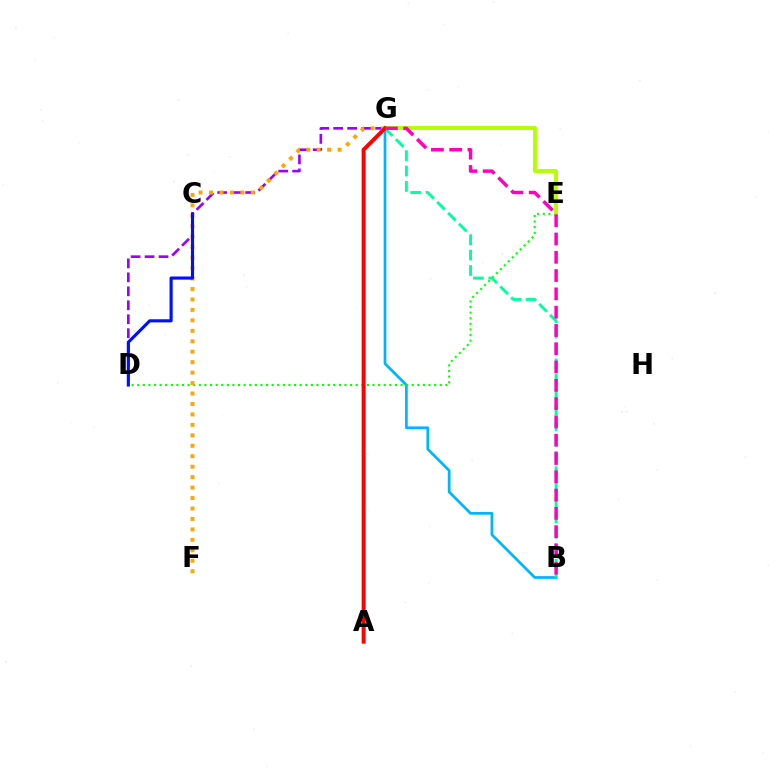{('B', 'G'): [{'color': '#00b5ff', 'line_style': 'solid', 'thickness': 1.95}, {'color': '#00ff9d', 'line_style': 'dashed', 'thickness': 2.09}, {'color': '#ff00bd', 'line_style': 'dashed', 'thickness': 2.48}], ('D', 'G'): [{'color': '#9b00ff', 'line_style': 'dashed', 'thickness': 1.9}], ('D', 'E'): [{'color': '#08ff00', 'line_style': 'dotted', 'thickness': 1.52}], ('F', 'G'): [{'color': '#ffa500', 'line_style': 'dotted', 'thickness': 2.84}], ('C', 'D'): [{'color': '#0010ff', 'line_style': 'solid', 'thickness': 2.26}], ('E', 'G'): [{'color': '#b3ff00', 'line_style': 'solid', 'thickness': 2.8}], ('A', 'G'): [{'color': '#ff0000', 'line_style': 'solid', 'thickness': 2.84}]}